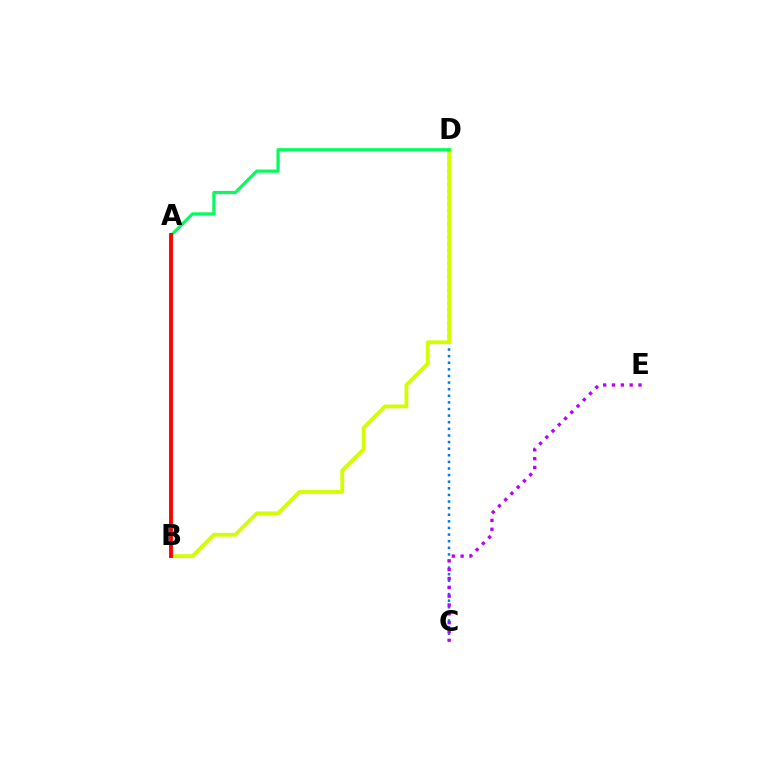{('C', 'D'): [{'color': '#0074ff', 'line_style': 'dotted', 'thickness': 1.8}], ('B', 'D'): [{'color': '#d1ff00', 'line_style': 'solid', 'thickness': 2.74}], ('A', 'D'): [{'color': '#00ff5c', 'line_style': 'solid', 'thickness': 2.27}], ('A', 'B'): [{'color': '#ff0000', 'line_style': 'solid', 'thickness': 2.77}], ('C', 'E'): [{'color': '#b900ff', 'line_style': 'dotted', 'thickness': 2.4}]}